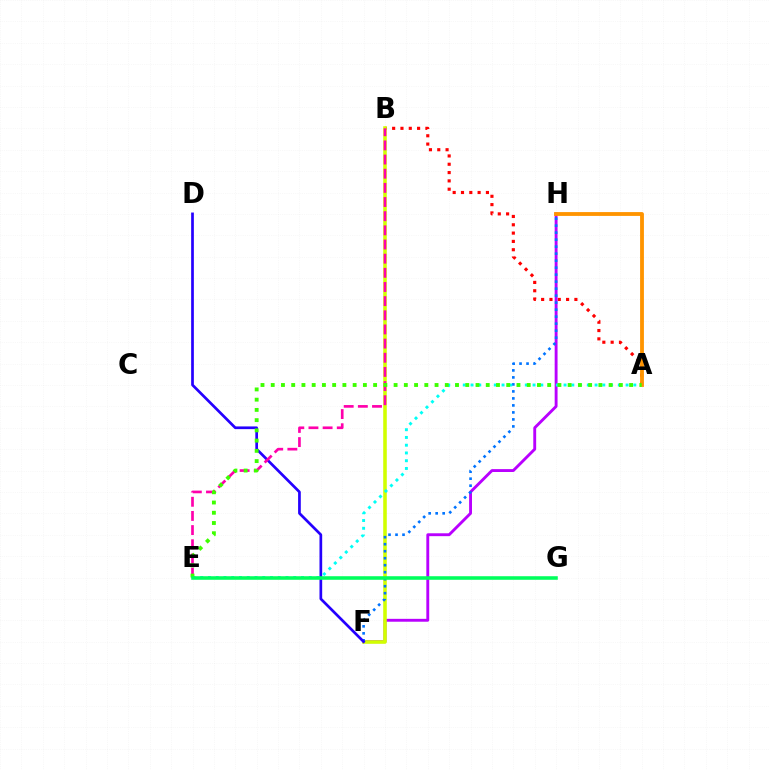{('A', 'B'): [{'color': '#ff0000', 'line_style': 'dotted', 'thickness': 2.26}], ('F', 'H'): [{'color': '#b900ff', 'line_style': 'solid', 'thickness': 2.07}, {'color': '#0074ff', 'line_style': 'dotted', 'thickness': 1.9}], ('B', 'F'): [{'color': '#d1ff00', 'line_style': 'solid', 'thickness': 2.57}], ('D', 'F'): [{'color': '#2500ff', 'line_style': 'solid', 'thickness': 1.94}], ('A', 'E'): [{'color': '#00fff6', 'line_style': 'dotted', 'thickness': 2.11}, {'color': '#3dff00', 'line_style': 'dotted', 'thickness': 2.78}], ('B', 'E'): [{'color': '#ff00ac', 'line_style': 'dashed', 'thickness': 1.92}], ('A', 'H'): [{'color': '#ff9400', 'line_style': 'solid', 'thickness': 2.76}], ('E', 'G'): [{'color': '#00ff5c', 'line_style': 'solid', 'thickness': 2.57}]}